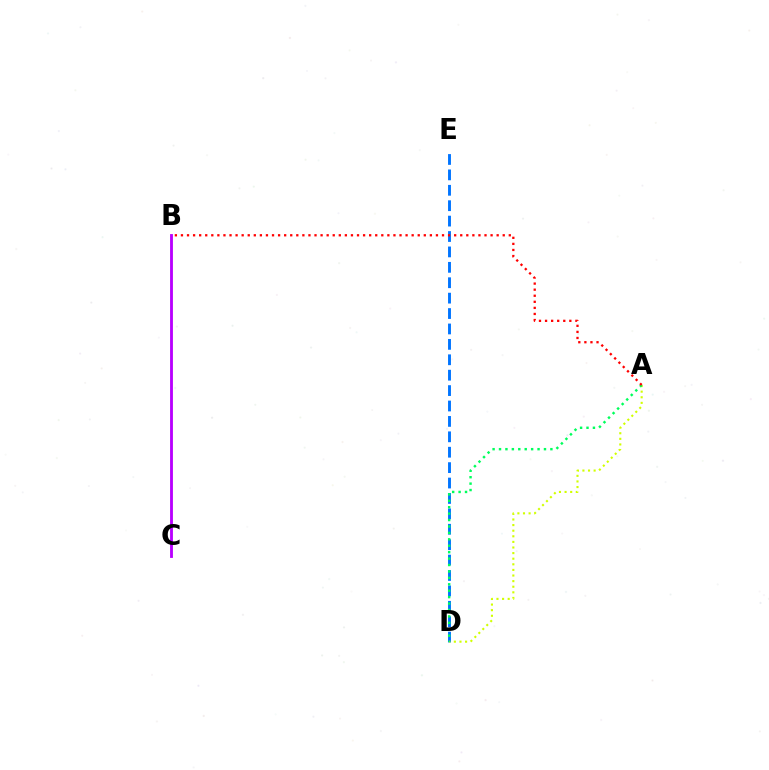{('D', 'E'): [{'color': '#0074ff', 'line_style': 'dashed', 'thickness': 2.09}], ('B', 'C'): [{'color': '#b900ff', 'line_style': 'solid', 'thickness': 2.05}], ('A', 'D'): [{'color': '#d1ff00', 'line_style': 'dotted', 'thickness': 1.52}, {'color': '#00ff5c', 'line_style': 'dotted', 'thickness': 1.75}], ('A', 'B'): [{'color': '#ff0000', 'line_style': 'dotted', 'thickness': 1.65}]}